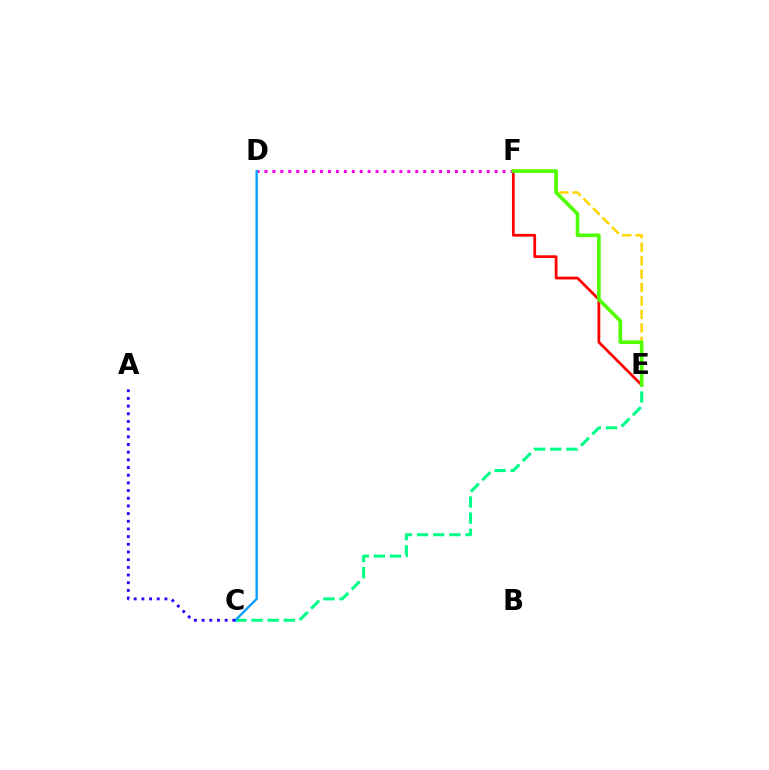{('E', 'F'): [{'color': '#ffd500', 'line_style': 'dashed', 'thickness': 1.83}, {'color': '#ff0000', 'line_style': 'solid', 'thickness': 1.99}, {'color': '#4fff00', 'line_style': 'solid', 'thickness': 2.6}], ('D', 'F'): [{'color': '#ff00ed', 'line_style': 'dotted', 'thickness': 2.16}], ('C', 'E'): [{'color': '#00ff86', 'line_style': 'dashed', 'thickness': 2.19}], ('C', 'D'): [{'color': '#009eff', 'line_style': 'solid', 'thickness': 1.68}], ('A', 'C'): [{'color': '#3700ff', 'line_style': 'dotted', 'thickness': 2.09}]}